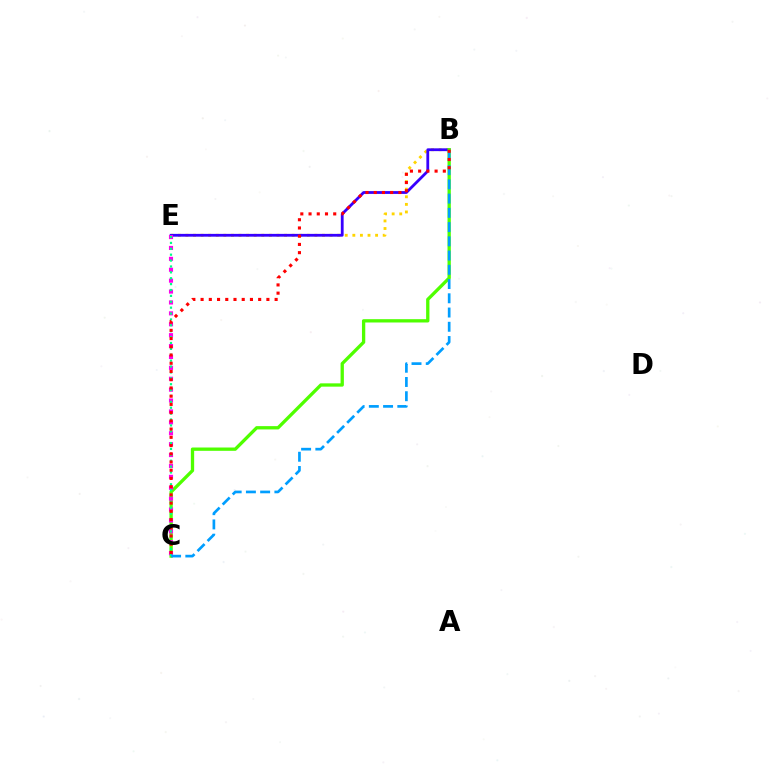{('B', 'E'): [{'color': '#ffd500', 'line_style': 'dotted', 'thickness': 2.06}, {'color': '#3700ff', 'line_style': 'solid', 'thickness': 2.01}], ('B', 'C'): [{'color': '#4fff00', 'line_style': 'solid', 'thickness': 2.38}, {'color': '#009eff', 'line_style': 'dashed', 'thickness': 1.93}, {'color': '#ff0000', 'line_style': 'dotted', 'thickness': 2.24}], ('C', 'E'): [{'color': '#ff00ed', 'line_style': 'dotted', 'thickness': 2.96}, {'color': '#00ff86', 'line_style': 'dotted', 'thickness': 1.6}]}